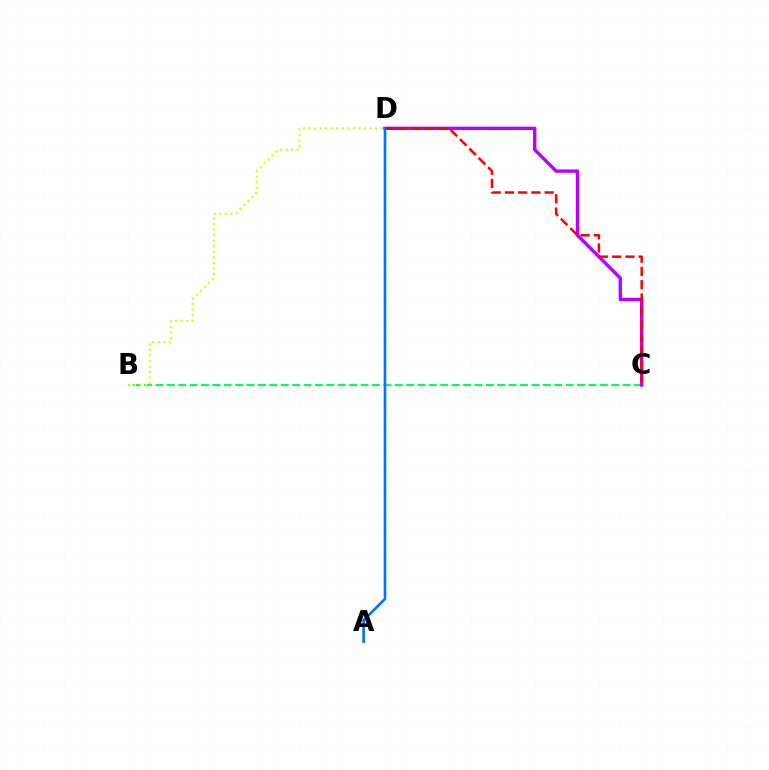{('B', 'C'): [{'color': '#00ff5c', 'line_style': 'dashed', 'thickness': 1.55}], ('B', 'D'): [{'color': '#d1ff00', 'line_style': 'dotted', 'thickness': 1.51}], ('C', 'D'): [{'color': '#b900ff', 'line_style': 'solid', 'thickness': 2.43}, {'color': '#ff0000', 'line_style': 'dashed', 'thickness': 1.8}], ('A', 'D'): [{'color': '#0074ff', 'line_style': 'solid', 'thickness': 1.9}]}